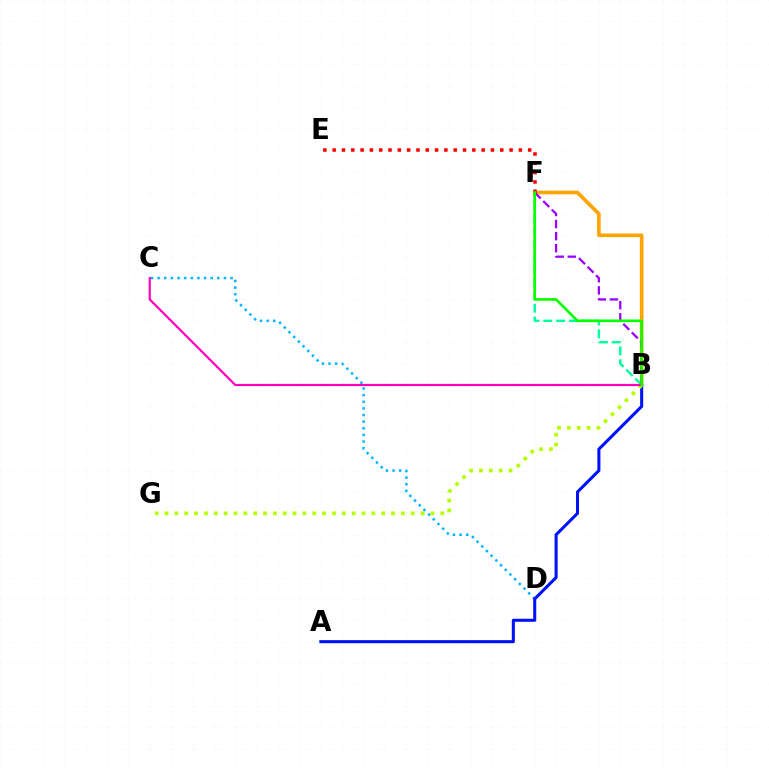{('B', 'F'): [{'color': '#00ff9d', 'line_style': 'dashed', 'thickness': 1.74}, {'color': '#ffa500', 'line_style': 'solid', 'thickness': 2.64}, {'color': '#9b00ff', 'line_style': 'dashed', 'thickness': 1.64}, {'color': '#08ff00', 'line_style': 'solid', 'thickness': 1.92}], ('C', 'D'): [{'color': '#00b5ff', 'line_style': 'dotted', 'thickness': 1.8}], ('A', 'B'): [{'color': '#0010ff', 'line_style': 'solid', 'thickness': 2.19}], ('E', 'F'): [{'color': '#ff0000', 'line_style': 'dotted', 'thickness': 2.53}], ('B', 'G'): [{'color': '#b3ff00', 'line_style': 'dotted', 'thickness': 2.68}], ('B', 'C'): [{'color': '#ff00bd', 'line_style': 'solid', 'thickness': 1.57}]}